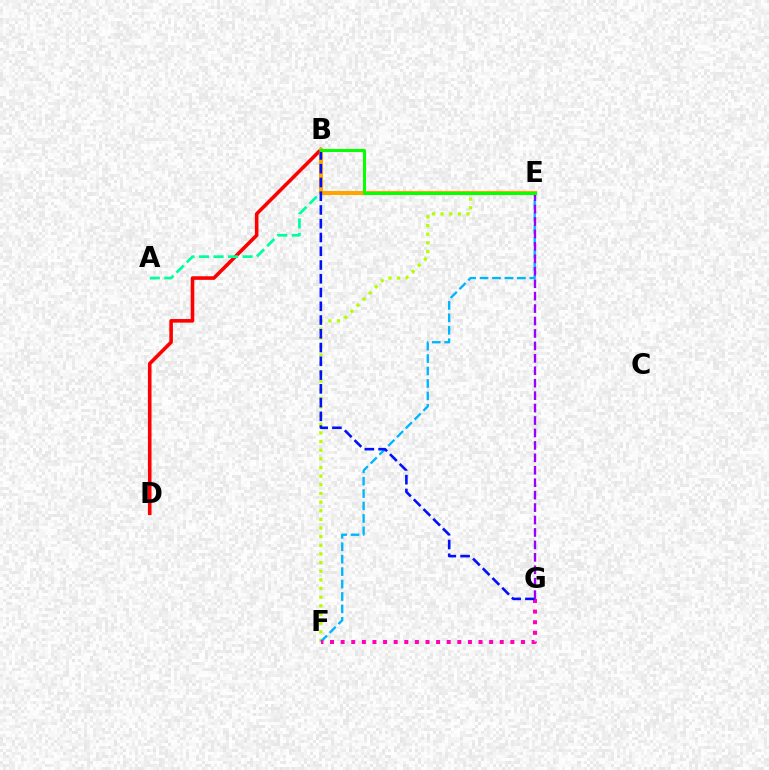{('B', 'D'): [{'color': '#ff0000', 'line_style': 'solid', 'thickness': 2.58}], ('E', 'F'): [{'color': '#b3ff00', 'line_style': 'dotted', 'thickness': 2.35}, {'color': '#00b5ff', 'line_style': 'dashed', 'thickness': 1.69}], ('F', 'G'): [{'color': '#ff00bd', 'line_style': 'dotted', 'thickness': 2.88}], ('A', 'E'): [{'color': '#00ff9d', 'line_style': 'dashed', 'thickness': 1.97}], ('B', 'E'): [{'color': '#ffa500', 'line_style': 'solid', 'thickness': 2.93}, {'color': '#08ff00', 'line_style': 'solid', 'thickness': 2.18}], ('B', 'G'): [{'color': '#0010ff', 'line_style': 'dashed', 'thickness': 1.87}], ('E', 'G'): [{'color': '#9b00ff', 'line_style': 'dashed', 'thickness': 1.69}]}